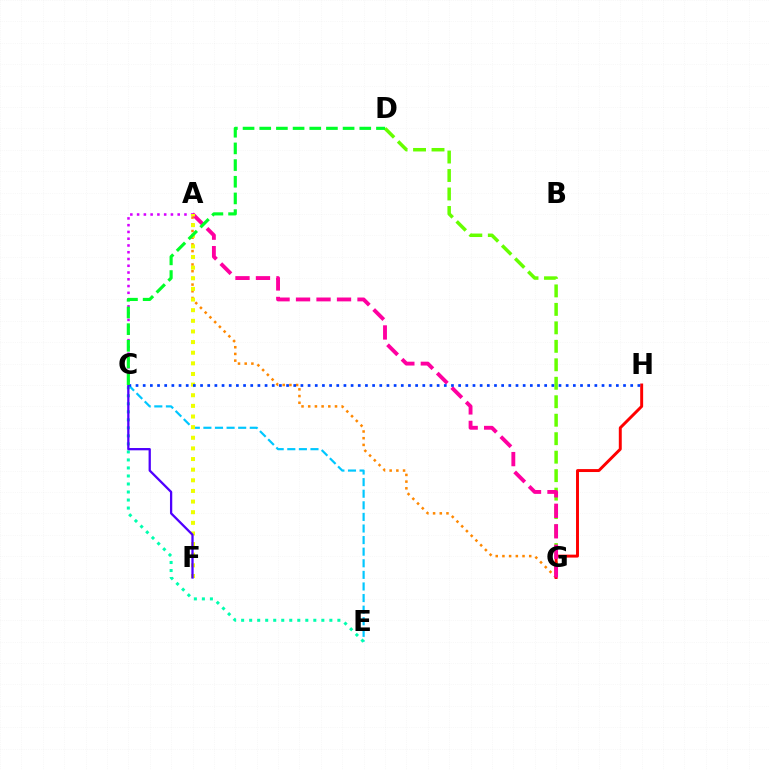{('D', 'G'): [{'color': '#66ff00', 'line_style': 'dashed', 'thickness': 2.51}], ('C', 'E'): [{'color': '#00c7ff', 'line_style': 'dashed', 'thickness': 1.57}, {'color': '#00ffaf', 'line_style': 'dotted', 'thickness': 2.18}], ('A', 'G'): [{'color': '#ff8800', 'line_style': 'dotted', 'thickness': 1.82}, {'color': '#ff00a0', 'line_style': 'dashed', 'thickness': 2.78}], ('G', 'H'): [{'color': '#ff0000', 'line_style': 'solid', 'thickness': 2.12}], ('A', 'C'): [{'color': '#d600ff', 'line_style': 'dotted', 'thickness': 1.84}], ('A', 'F'): [{'color': '#eeff00', 'line_style': 'dotted', 'thickness': 2.89}], ('C', 'H'): [{'color': '#003fff', 'line_style': 'dotted', 'thickness': 1.95}], ('C', 'F'): [{'color': '#4f00ff', 'line_style': 'solid', 'thickness': 1.64}], ('C', 'D'): [{'color': '#00ff27', 'line_style': 'dashed', 'thickness': 2.27}]}